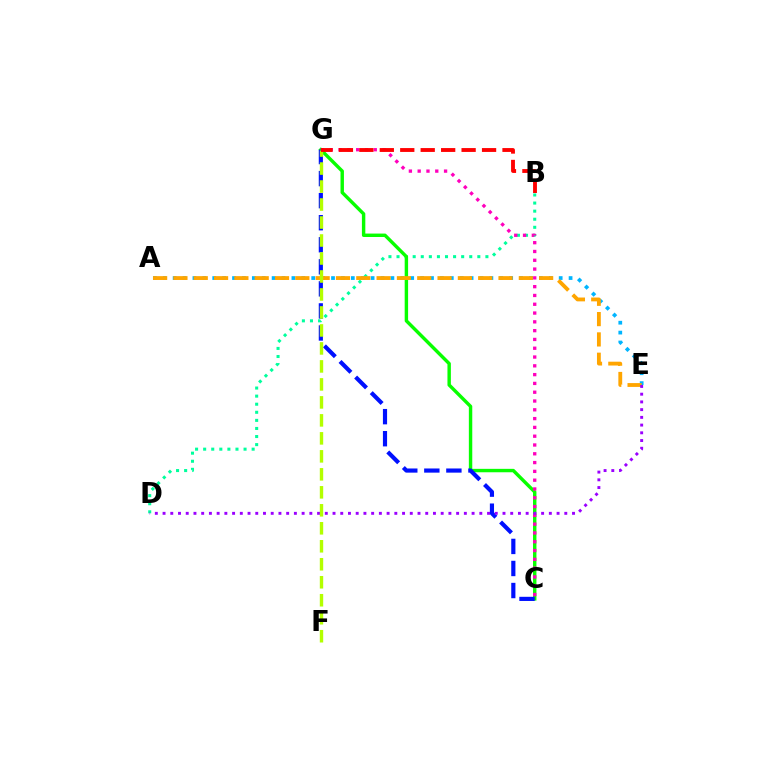{('B', 'D'): [{'color': '#00ff9d', 'line_style': 'dotted', 'thickness': 2.2}], ('C', 'G'): [{'color': '#08ff00', 'line_style': 'solid', 'thickness': 2.46}, {'color': '#ff00bd', 'line_style': 'dotted', 'thickness': 2.39}, {'color': '#0010ff', 'line_style': 'dashed', 'thickness': 3.0}], ('A', 'E'): [{'color': '#00b5ff', 'line_style': 'dotted', 'thickness': 2.69}, {'color': '#ffa500', 'line_style': 'dashed', 'thickness': 2.76}], ('D', 'E'): [{'color': '#9b00ff', 'line_style': 'dotted', 'thickness': 2.1}], ('F', 'G'): [{'color': '#b3ff00', 'line_style': 'dashed', 'thickness': 2.44}], ('B', 'G'): [{'color': '#ff0000', 'line_style': 'dashed', 'thickness': 2.78}]}